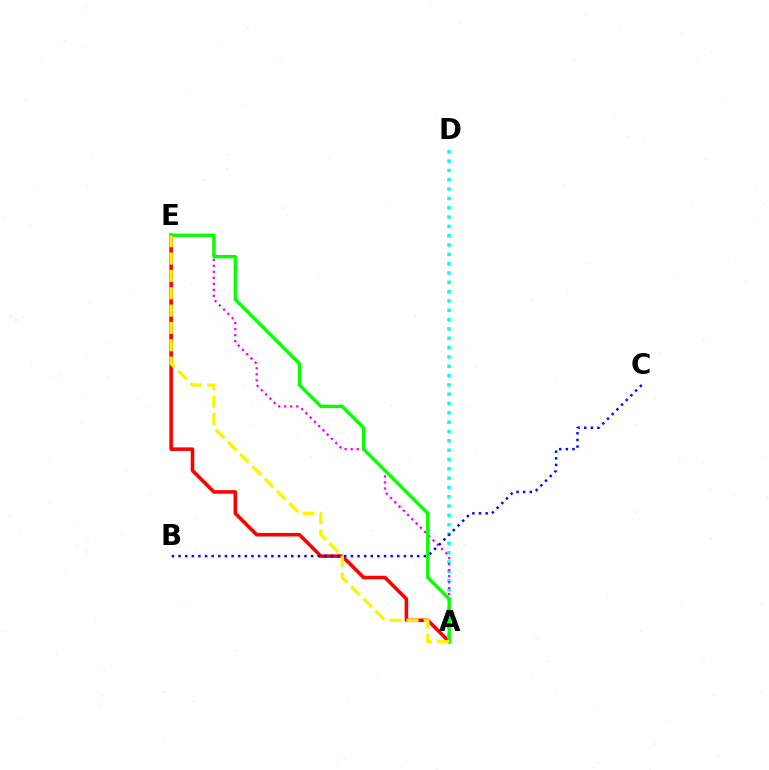{('A', 'E'): [{'color': '#ff0000', 'line_style': 'solid', 'thickness': 2.57}, {'color': '#ee00ff', 'line_style': 'dotted', 'thickness': 1.63}, {'color': '#08ff00', 'line_style': 'solid', 'thickness': 2.4}, {'color': '#fcf500', 'line_style': 'dashed', 'thickness': 2.36}], ('A', 'D'): [{'color': '#00fff6', 'line_style': 'dotted', 'thickness': 2.53}], ('B', 'C'): [{'color': '#0010ff', 'line_style': 'dotted', 'thickness': 1.8}]}